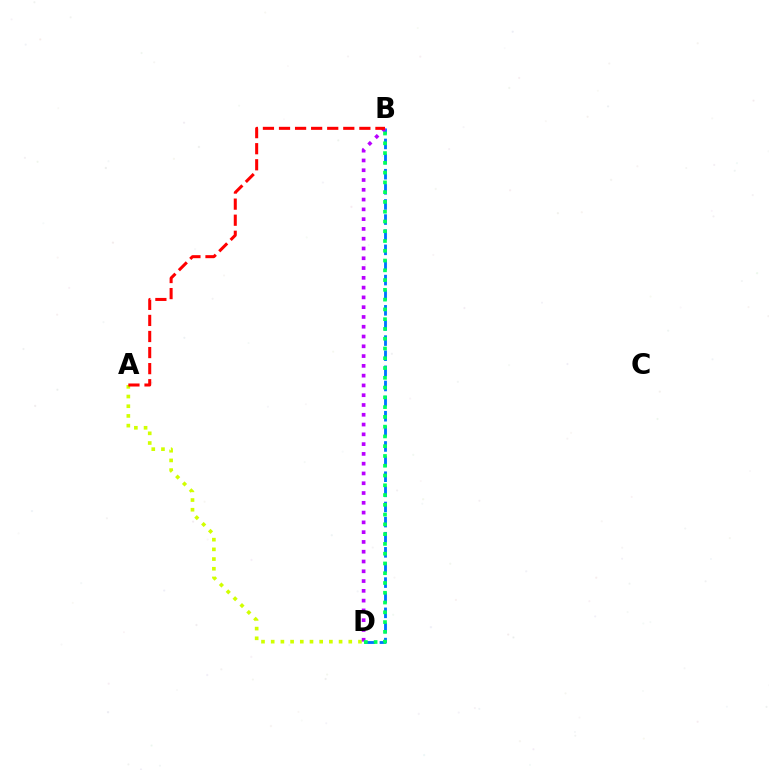{('A', 'D'): [{'color': '#d1ff00', 'line_style': 'dotted', 'thickness': 2.63}], ('B', 'D'): [{'color': '#0074ff', 'line_style': 'dashed', 'thickness': 2.05}, {'color': '#b900ff', 'line_style': 'dotted', 'thickness': 2.66}, {'color': '#00ff5c', 'line_style': 'dotted', 'thickness': 2.65}], ('A', 'B'): [{'color': '#ff0000', 'line_style': 'dashed', 'thickness': 2.18}]}